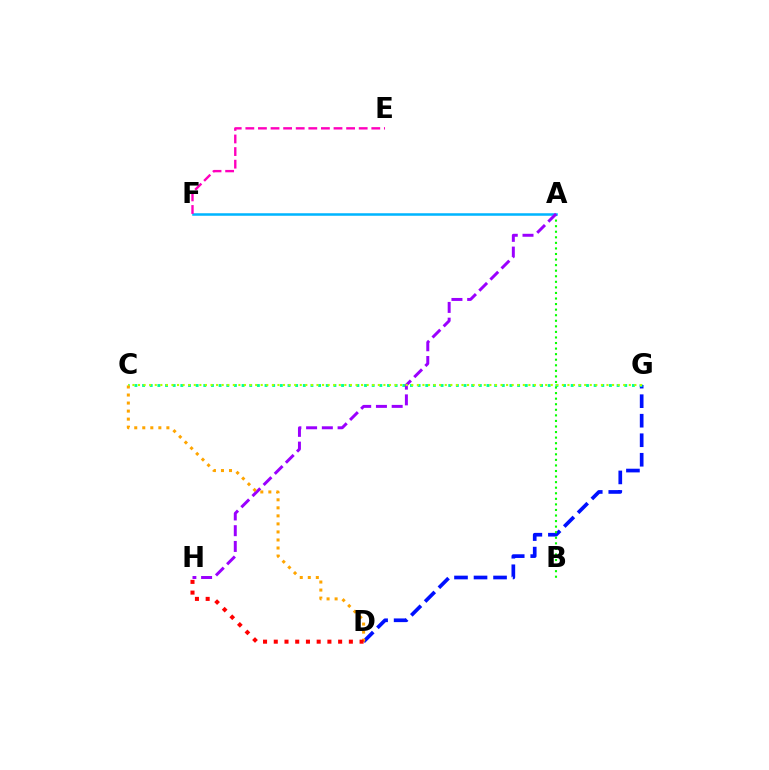{('D', 'G'): [{'color': '#0010ff', 'line_style': 'dashed', 'thickness': 2.65}], ('C', 'G'): [{'color': '#00ff9d', 'line_style': 'dotted', 'thickness': 2.08}, {'color': '#b3ff00', 'line_style': 'dotted', 'thickness': 1.52}], ('A', 'B'): [{'color': '#08ff00', 'line_style': 'dotted', 'thickness': 1.51}], ('A', 'F'): [{'color': '#00b5ff', 'line_style': 'solid', 'thickness': 1.81}], ('A', 'H'): [{'color': '#9b00ff', 'line_style': 'dashed', 'thickness': 2.14}], ('C', 'D'): [{'color': '#ffa500', 'line_style': 'dotted', 'thickness': 2.18}], ('E', 'F'): [{'color': '#ff00bd', 'line_style': 'dashed', 'thickness': 1.71}], ('D', 'H'): [{'color': '#ff0000', 'line_style': 'dotted', 'thickness': 2.91}]}